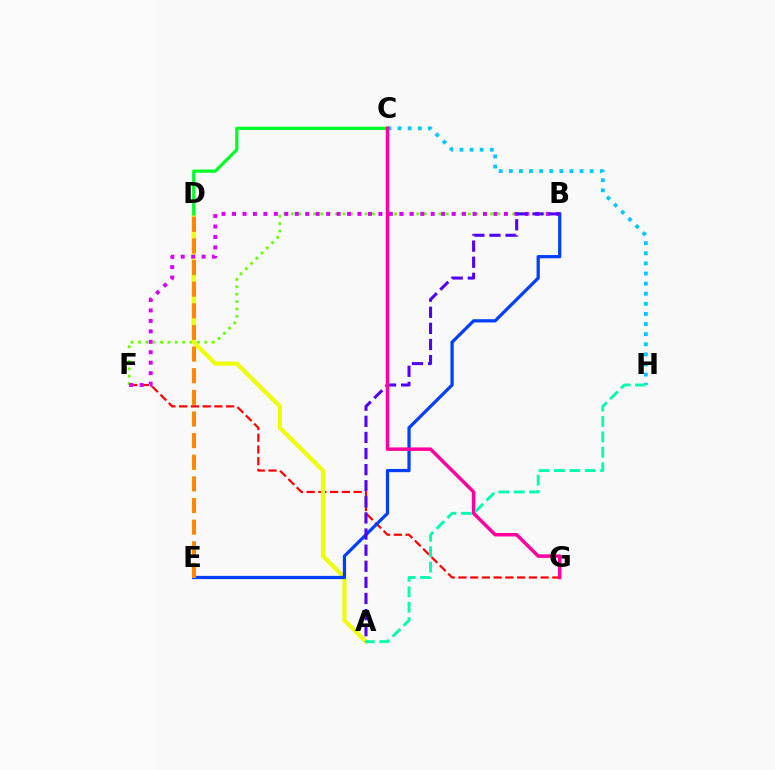{('F', 'G'): [{'color': '#ff0000', 'line_style': 'dashed', 'thickness': 1.6}], ('B', 'F'): [{'color': '#66ff00', 'line_style': 'dotted', 'thickness': 2.0}, {'color': '#d600ff', 'line_style': 'dotted', 'thickness': 2.84}], ('C', 'H'): [{'color': '#00c7ff', 'line_style': 'dotted', 'thickness': 2.75}], ('A', 'D'): [{'color': '#eeff00', 'line_style': 'solid', 'thickness': 2.94}], ('B', 'E'): [{'color': '#003fff', 'line_style': 'solid', 'thickness': 2.33}], ('C', 'D'): [{'color': '#00ff27', 'line_style': 'solid', 'thickness': 2.32}], ('A', 'B'): [{'color': '#4f00ff', 'line_style': 'dashed', 'thickness': 2.19}], ('D', 'E'): [{'color': '#ff8800', 'line_style': 'dashed', 'thickness': 2.94}], ('C', 'G'): [{'color': '#ff00a0', 'line_style': 'solid', 'thickness': 2.5}], ('A', 'H'): [{'color': '#00ffaf', 'line_style': 'dashed', 'thickness': 2.09}]}